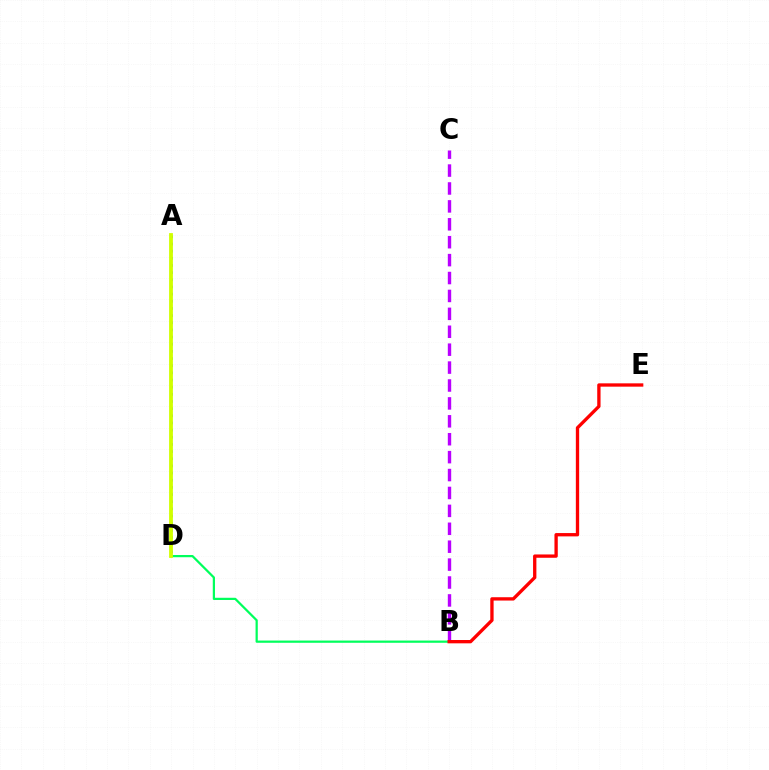{('A', 'D'): [{'color': '#0074ff', 'line_style': 'dotted', 'thickness': 1.94}, {'color': '#d1ff00', 'line_style': 'solid', 'thickness': 2.74}], ('B', 'C'): [{'color': '#b900ff', 'line_style': 'dashed', 'thickness': 2.43}], ('B', 'D'): [{'color': '#00ff5c', 'line_style': 'solid', 'thickness': 1.61}], ('B', 'E'): [{'color': '#ff0000', 'line_style': 'solid', 'thickness': 2.39}]}